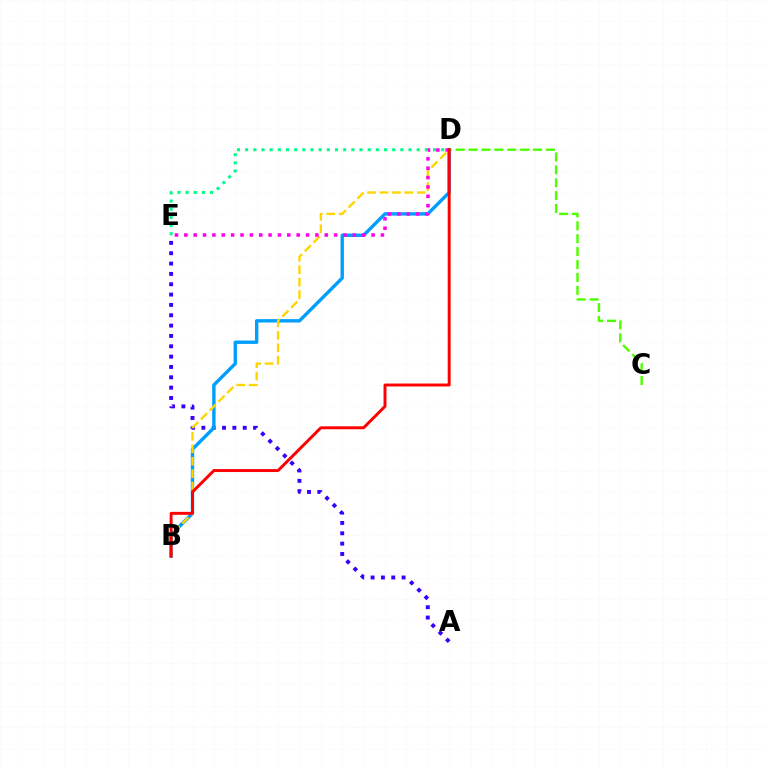{('A', 'E'): [{'color': '#3700ff', 'line_style': 'dotted', 'thickness': 2.81}], ('B', 'D'): [{'color': '#009eff', 'line_style': 'solid', 'thickness': 2.44}, {'color': '#ffd500', 'line_style': 'dashed', 'thickness': 1.69}, {'color': '#ff0000', 'line_style': 'solid', 'thickness': 2.12}], ('D', 'E'): [{'color': '#ff00ed', 'line_style': 'dotted', 'thickness': 2.54}, {'color': '#00ff86', 'line_style': 'dotted', 'thickness': 2.22}], ('C', 'D'): [{'color': '#4fff00', 'line_style': 'dashed', 'thickness': 1.75}]}